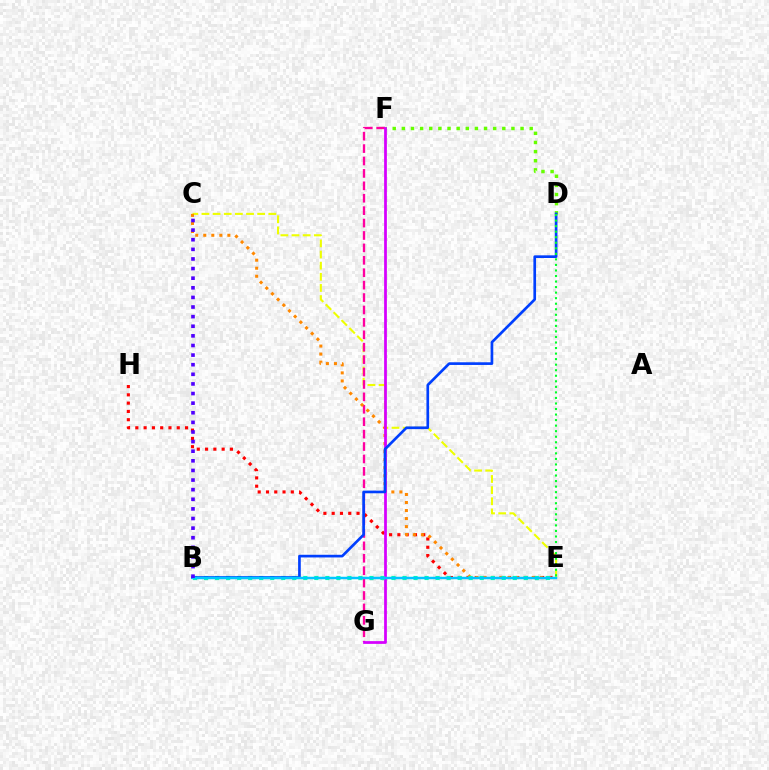{('D', 'F'): [{'color': '#66ff00', 'line_style': 'dotted', 'thickness': 2.48}], ('E', 'H'): [{'color': '#ff0000', 'line_style': 'dotted', 'thickness': 2.25}], ('C', 'E'): [{'color': '#eeff00', 'line_style': 'dashed', 'thickness': 1.51}, {'color': '#ff8800', 'line_style': 'dotted', 'thickness': 2.18}], ('F', 'G'): [{'color': '#ff00a0', 'line_style': 'dashed', 'thickness': 1.69}, {'color': '#d600ff', 'line_style': 'solid', 'thickness': 1.98}], ('B', 'E'): [{'color': '#00ffaf', 'line_style': 'dotted', 'thickness': 3.0}, {'color': '#00c7ff', 'line_style': 'solid', 'thickness': 1.79}], ('B', 'D'): [{'color': '#003fff', 'line_style': 'solid', 'thickness': 1.93}], ('D', 'E'): [{'color': '#00ff27', 'line_style': 'dotted', 'thickness': 1.51}], ('B', 'C'): [{'color': '#4f00ff', 'line_style': 'dotted', 'thickness': 2.61}]}